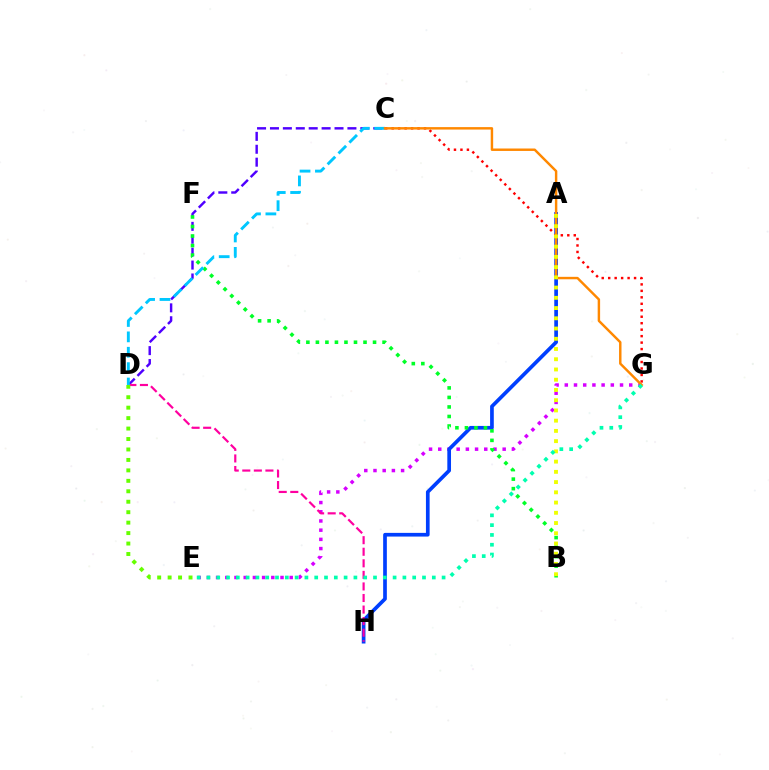{('C', 'D'): [{'color': '#4f00ff', 'line_style': 'dashed', 'thickness': 1.75}, {'color': '#00c7ff', 'line_style': 'dashed', 'thickness': 2.09}], ('E', 'G'): [{'color': '#d600ff', 'line_style': 'dotted', 'thickness': 2.5}, {'color': '#00ffaf', 'line_style': 'dotted', 'thickness': 2.66}], ('A', 'H'): [{'color': '#003fff', 'line_style': 'solid', 'thickness': 2.66}], ('D', 'H'): [{'color': '#ff00a0', 'line_style': 'dashed', 'thickness': 1.57}], ('C', 'G'): [{'color': '#ff0000', 'line_style': 'dotted', 'thickness': 1.76}, {'color': '#ff8800', 'line_style': 'solid', 'thickness': 1.76}], ('B', 'F'): [{'color': '#00ff27', 'line_style': 'dotted', 'thickness': 2.59}], ('A', 'B'): [{'color': '#eeff00', 'line_style': 'dotted', 'thickness': 2.78}], ('D', 'E'): [{'color': '#66ff00', 'line_style': 'dotted', 'thickness': 2.84}]}